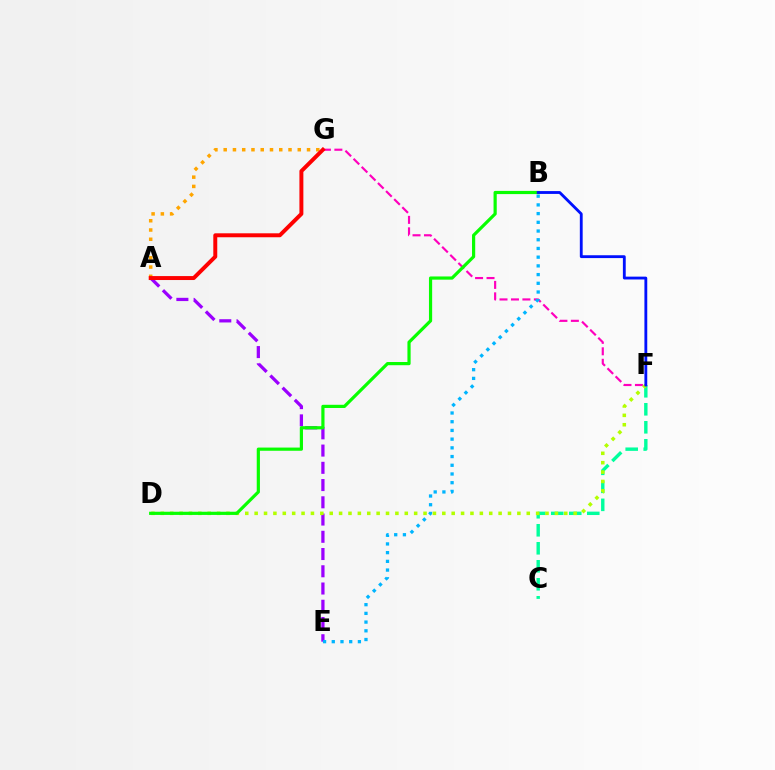{('A', 'E'): [{'color': '#9b00ff', 'line_style': 'dashed', 'thickness': 2.34}], ('C', 'F'): [{'color': '#00ff9d', 'line_style': 'dashed', 'thickness': 2.45}], ('A', 'G'): [{'color': '#ffa500', 'line_style': 'dotted', 'thickness': 2.52}, {'color': '#ff0000', 'line_style': 'solid', 'thickness': 2.85}], ('F', 'G'): [{'color': '#ff00bd', 'line_style': 'dashed', 'thickness': 1.56}], ('B', 'E'): [{'color': '#00b5ff', 'line_style': 'dotted', 'thickness': 2.37}], ('D', 'F'): [{'color': '#b3ff00', 'line_style': 'dotted', 'thickness': 2.55}], ('B', 'D'): [{'color': '#08ff00', 'line_style': 'solid', 'thickness': 2.3}], ('B', 'F'): [{'color': '#0010ff', 'line_style': 'solid', 'thickness': 2.04}]}